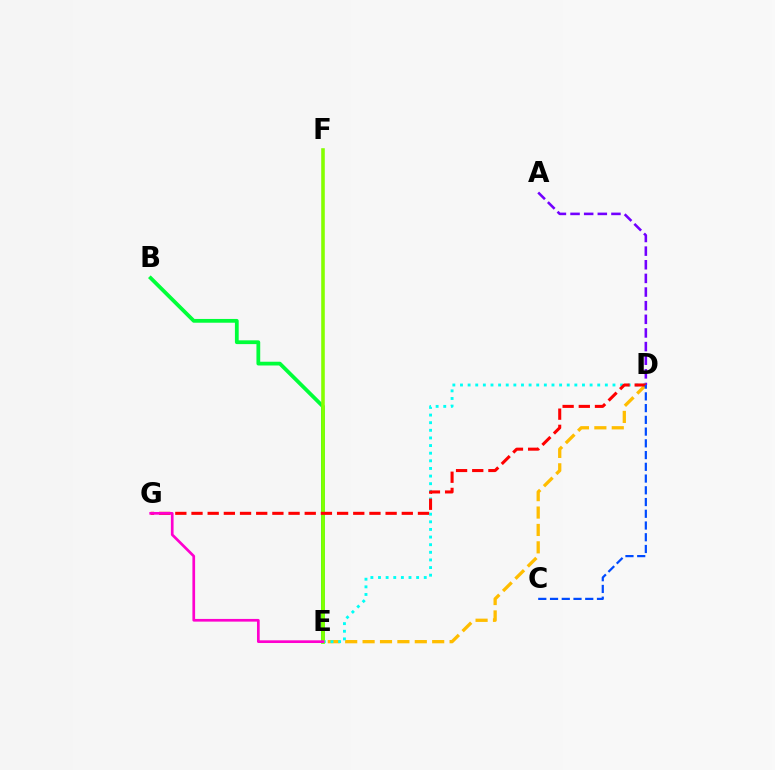{('D', 'E'): [{'color': '#ffbd00', 'line_style': 'dashed', 'thickness': 2.36}, {'color': '#00fff6', 'line_style': 'dotted', 'thickness': 2.07}], ('A', 'D'): [{'color': '#7200ff', 'line_style': 'dashed', 'thickness': 1.85}], ('B', 'E'): [{'color': '#00ff39', 'line_style': 'solid', 'thickness': 2.72}], ('E', 'F'): [{'color': '#84ff00', 'line_style': 'solid', 'thickness': 2.57}], ('D', 'G'): [{'color': '#ff0000', 'line_style': 'dashed', 'thickness': 2.2}], ('C', 'D'): [{'color': '#004bff', 'line_style': 'dashed', 'thickness': 1.59}], ('E', 'G'): [{'color': '#ff00cf', 'line_style': 'solid', 'thickness': 1.94}]}